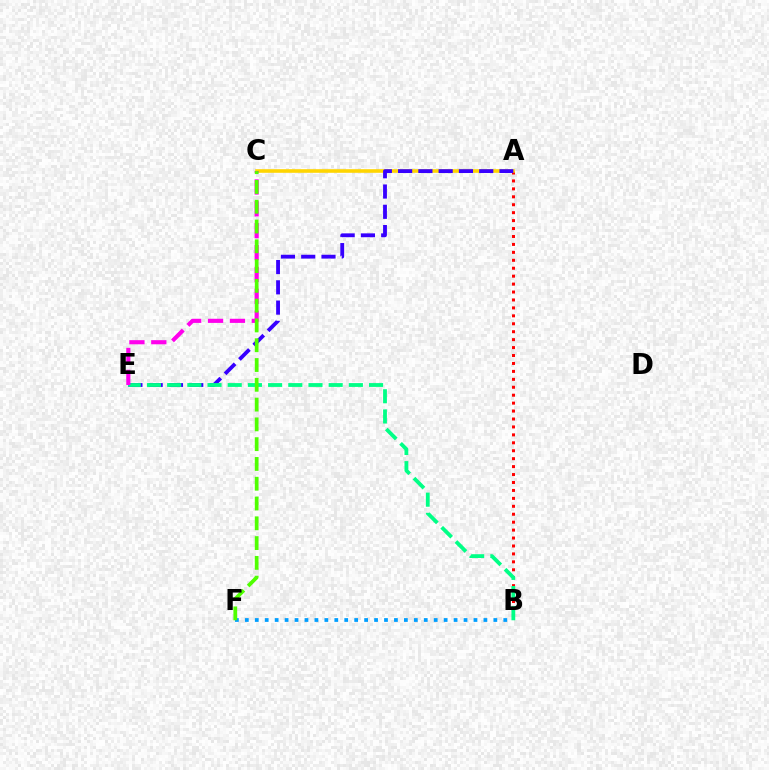{('A', 'B'): [{'color': '#ff0000', 'line_style': 'dotted', 'thickness': 2.16}], ('A', 'C'): [{'color': '#ffd500', 'line_style': 'solid', 'thickness': 2.59}], ('A', 'E'): [{'color': '#3700ff', 'line_style': 'dashed', 'thickness': 2.75}], ('B', 'E'): [{'color': '#00ff86', 'line_style': 'dashed', 'thickness': 2.74}], ('B', 'F'): [{'color': '#009eff', 'line_style': 'dotted', 'thickness': 2.7}], ('C', 'E'): [{'color': '#ff00ed', 'line_style': 'dashed', 'thickness': 2.97}], ('C', 'F'): [{'color': '#4fff00', 'line_style': 'dashed', 'thickness': 2.69}]}